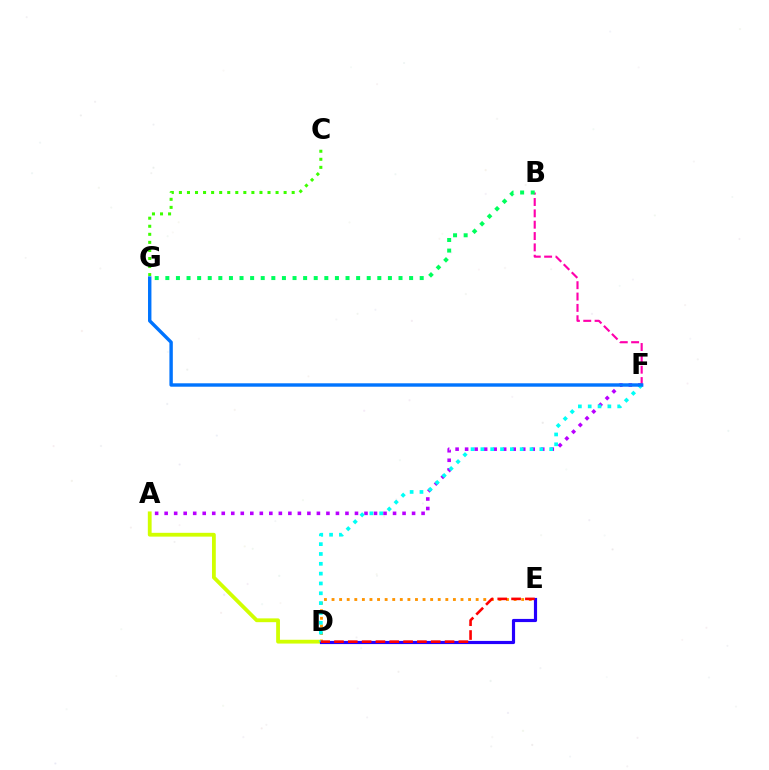{('A', 'D'): [{'color': '#d1ff00', 'line_style': 'solid', 'thickness': 2.73}], ('B', 'F'): [{'color': '#ff00ac', 'line_style': 'dashed', 'thickness': 1.54}], ('A', 'F'): [{'color': '#b900ff', 'line_style': 'dotted', 'thickness': 2.59}], ('C', 'G'): [{'color': '#3dff00', 'line_style': 'dotted', 'thickness': 2.19}], ('D', 'E'): [{'color': '#ff9400', 'line_style': 'dotted', 'thickness': 2.06}, {'color': '#2500ff', 'line_style': 'solid', 'thickness': 2.28}, {'color': '#ff0000', 'line_style': 'dashed', 'thickness': 1.88}], ('B', 'G'): [{'color': '#00ff5c', 'line_style': 'dotted', 'thickness': 2.88}], ('D', 'F'): [{'color': '#00fff6', 'line_style': 'dotted', 'thickness': 2.67}], ('F', 'G'): [{'color': '#0074ff', 'line_style': 'solid', 'thickness': 2.46}]}